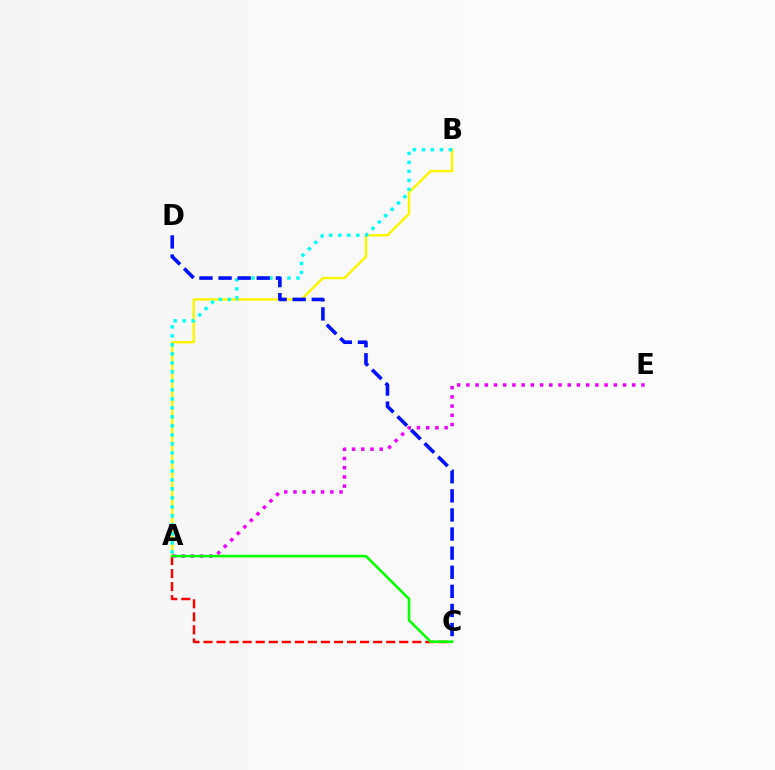{('A', 'B'): [{'color': '#fcf500', 'line_style': 'solid', 'thickness': 1.74}, {'color': '#00fff6', 'line_style': 'dotted', 'thickness': 2.45}], ('A', 'C'): [{'color': '#ff0000', 'line_style': 'dashed', 'thickness': 1.77}, {'color': '#08ff00', 'line_style': 'solid', 'thickness': 1.88}], ('A', 'E'): [{'color': '#ee00ff', 'line_style': 'dotted', 'thickness': 2.5}], ('C', 'D'): [{'color': '#0010ff', 'line_style': 'dashed', 'thickness': 2.59}]}